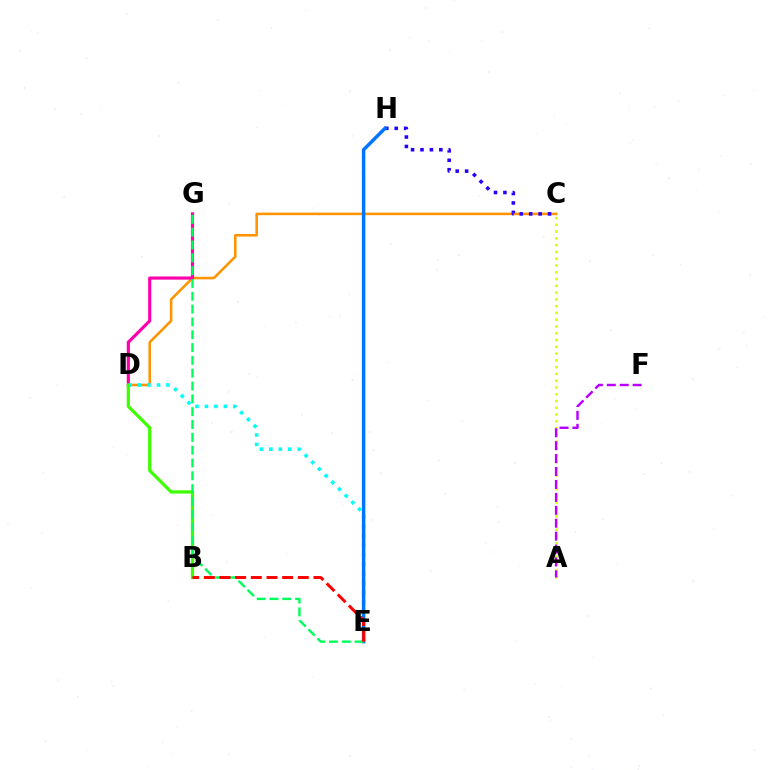{('A', 'C'): [{'color': '#d1ff00', 'line_style': 'dotted', 'thickness': 1.84}], ('C', 'D'): [{'color': '#ff9400', 'line_style': 'solid', 'thickness': 1.85}], ('D', 'G'): [{'color': '#ff00ac', 'line_style': 'solid', 'thickness': 2.28}], ('D', 'E'): [{'color': '#00fff6', 'line_style': 'dotted', 'thickness': 2.57}], ('C', 'H'): [{'color': '#2500ff', 'line_style': 'dotted', 'thickness': 2.56}], ('B', 'D'): [{'color': '#3dff00', 'line_style': 'solid', 'thickness': 2.33}], ('E', 'H'): [{'color': '#0074ff', 'line_style': 'solid', 'thickness': 2.49}], ('E', 'G'): [{'color': '#00ff5c', 'line_style': 'dashed', 'thickness': 1.74}], ('B', 'E'): [{'color': '#ff0000', 'line_style': 'dashed', 'thickness': 2.13}], ('A', 'F'): [{'color': '#b900ff', 'line_style': 'dashed', 'thickness': 1.76}]}